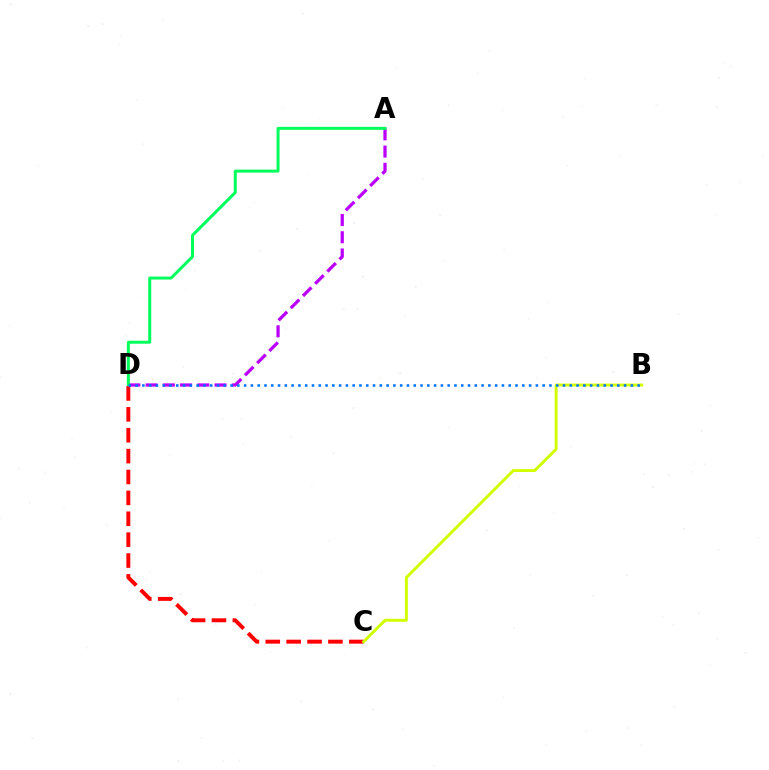{('A', 'D'): [{'color': '#b900ff', 'line_style': 'dashed', 'thickness': 2.34}, {'color': '#00ff5c', 'line_style': 'solid', 'thickness': 2.15}], ('C', 'D'): [{'color': '#ff0000', 'line_style': 'dashed', 'thickness': 2.84}], ('B', 'C'): [{'color': '#d1ff00', 'line_style': 'solid', 'thickness': 2.11}], ('B', 'D'): [{'color': '#0074ff', 'line_style': 'dotted', 'thickness': 1.84}]}